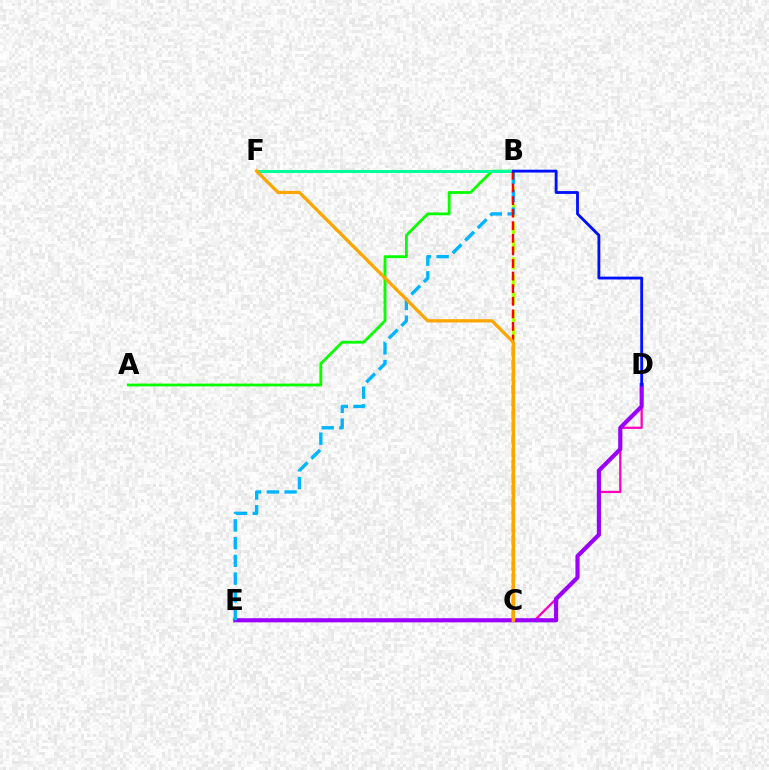{('C', 'D'): [{'color': '#ff00bd', 'line_style': 'solid', 'thickness': 1.63}], ('A', 'B'): [{'color': '#08ff00', 'line_style': 'solid', 'thickness': 2.02}], ('D', 'E'): [{'color': '#9b00ff', 'line_style': 'solid', 'thickness': 2.98}], ('B', 'C'): [{'color': '#b3ff00', 'line_style': 'dashed', 'thickness': 2.38}, {'color': '#ff0000', 'line_style': 'dashed', 'thickness': 1.71}], ('B', 'F'): [{'color': '#00ff9d', 'line_style': 'solid', 'thickness': 2.17}], ('B', 'E'): [{'color': '#00b5ff', 'line_style': 'dashed', 'thickness': 2.41}], ('C', 'F'): [{'color': '#ffa500', 'line_style': 'solid', 'thickness': 2.36}], ('B', 'D'): [{'color': '#0010ff', 'line_style': 'solid', 'thickness': 2.04}]}